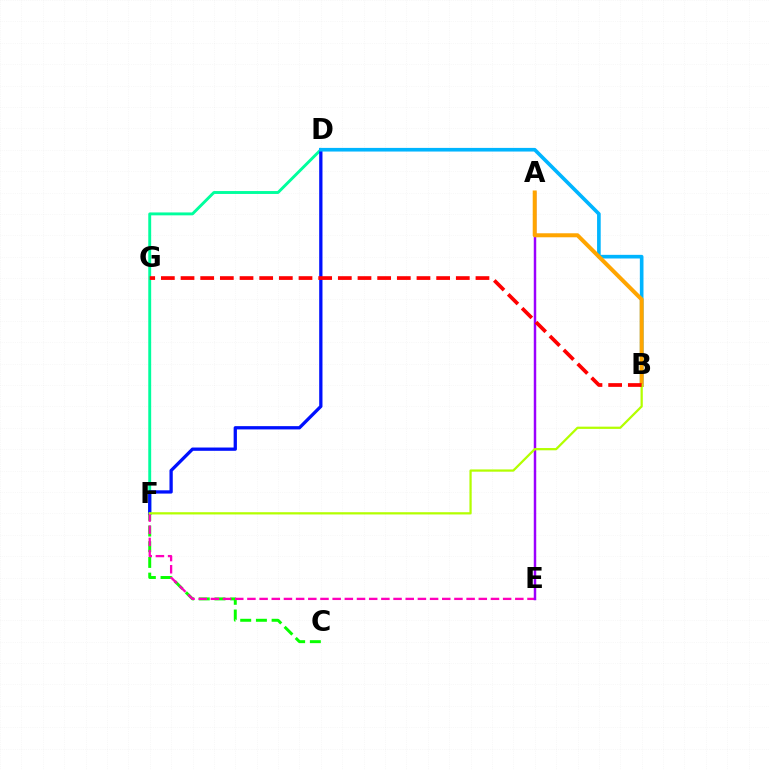{('C', 'F'): [{'color': '#08ff00', 'line_style': 'dashed', 'thickness': 2.13}], ('D', 'F'): [{'color': '#00ff9d', 'line_style': 'solid', 'thickness': 2.09}, {'color': '#0010ff', 'line_style': 'solid', 'thickness': 2.36}], ('E', 'F'): [{'color': '#ff00bd', 'line_style': 'dashed', 'thickness': 1.65}], ('B', 'D'): [{'color': '#00b5ff', 'line_style': 'solid', 'thickness': 2.62}], ('A', 'E'): [{'color': '#9b00ff', 'line_style': 'solid', 'thickness': 1.78}], ('A', 'B'): [{'color': '#ffa500', 'line_style': 'solid', 'thickness': 2.88}], ('B', 'F'): [{'color': '#b3ff00', 'line_style': 'solid', 'thickness': 1.62}], ('B', 'G'): [{'color': '#ff0000', 'line_style': 'dashed', 'thickness': 2.67}]}